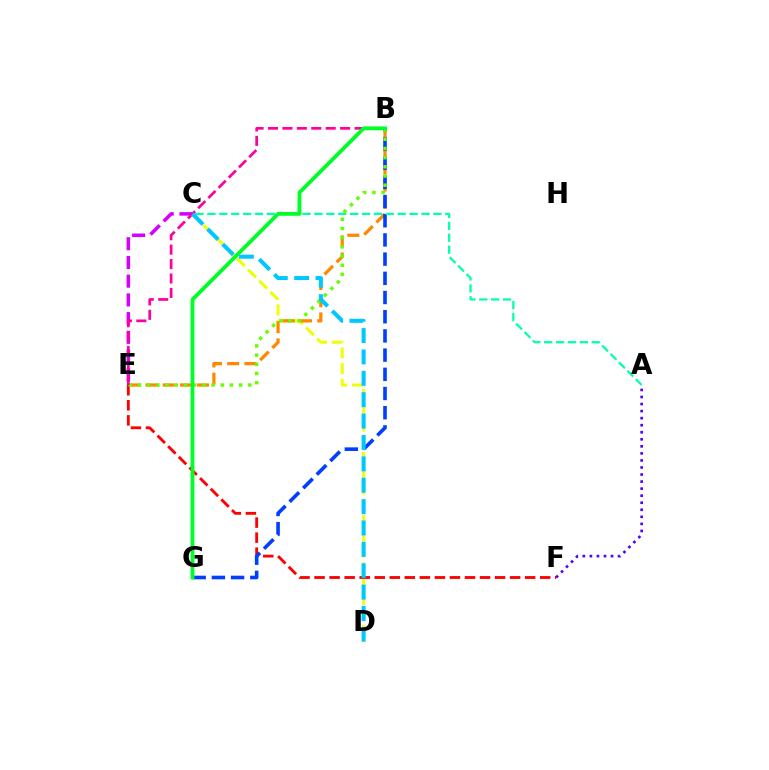{('C', 'D'): [{'color': '#eeff00', 'line_style': 'dashed', 'thickness': 2.14}, {'color': '#00c7ff', 'line_style': 'dashed', 'thickness': 2.9}], ('B', 'E'): [{'color': '#ff8800', 'line_style': 'dashed', 'thickness': 2.33}, {'color': '#66ff00', 'line_style': 'dotted', 'thickness': 2.5}, {'color': '#ff00a0', 'line_style': 'dashed', 'thickness': 1.96}], ('E', 'F'): [{'color': '#ff0000', 'line_style': 'dashed', 'thickness': 2.04}], ('A', 'F'): [{'color': '#4f00ff', 'line_style': 'dotted', 'thickness': 1.92}], ('B', 'G'): [{'color': '#003fff', 'line_style': 'dashed', 'thickness': 2.61}, {'color': '#00ff27', 'line_style': 'solid', 'thickness': 2.75}], ('C', 'E'): [{'color': '#d600ff', 'line_style': 'dashed', 'thickness': 2.54}], ('A', 'C'): [{'color': '#00ffaf', 'line_style': 'dashed', 'thickness': 1.62}]}